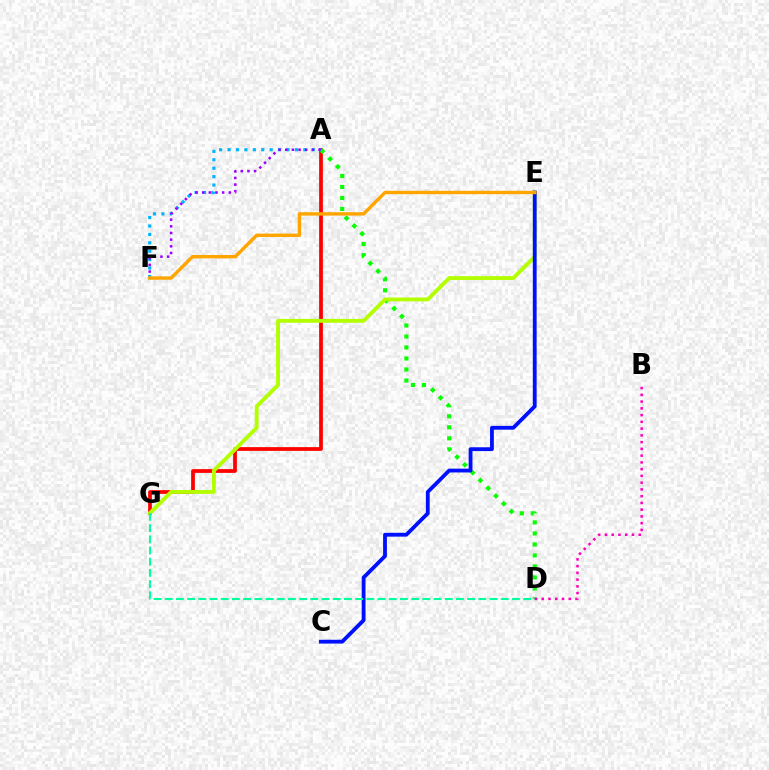{('A', 'G'): [{'color': '#ff0000', 'line_style': 'solid', 'thickness': 2.7}], ('A', 'D'): [{'color': '#08ff00', 'line_style': 'dotted', 'thickness': 2.99}], ('E', 'G'): [{'color': '#b3ff00', 'line_style': 'solid', 'thickness': 2.77}], ('C', 'E'): [{'color': '#0010ff', 'line_style': 'solid', 'thickness': 2.74}], ('A', 'F'): [{'color': '#00b5ff', 'line_style': 'dotted', 'thickness': 2.29}, {'color': '#9b00ff', 'line_style': 'dotted', 'thickness': 1.81}], ('D', 'G'): [{'color': '#00ff9d', 'line_style': 'dashed', 'thickness': 1.52}], ('B', 'D'): [{'color': '#ff00bd', 'line_style': 'dotted', 'thickness': 1.84}], ('E', 'F'): [{'color': '#ffa500', 'line_style': 'solid', 'thickness': 2.45}]}